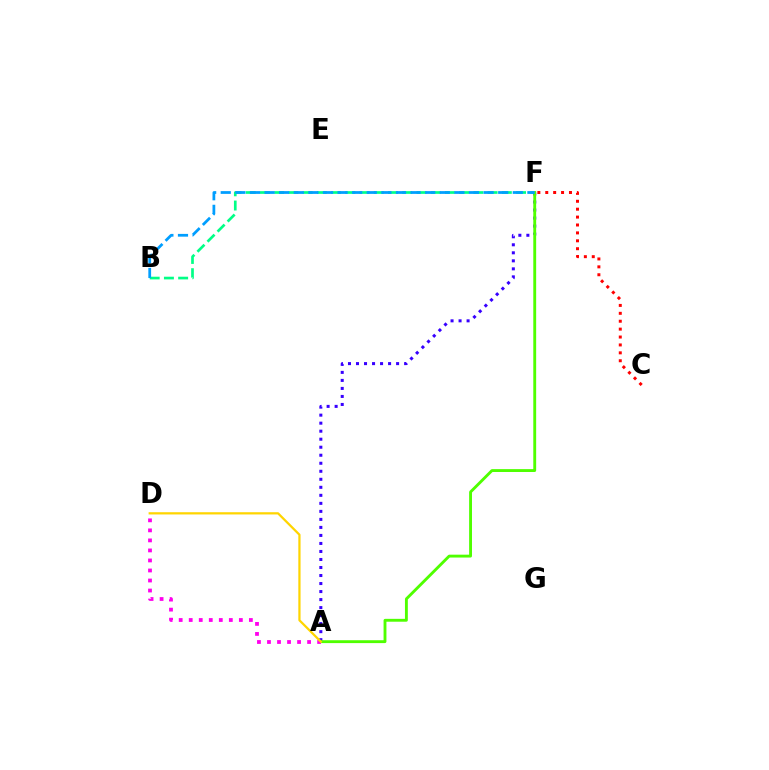{('B', 'F'): [{'color': '#00ff86', 'line_style': 'dashed', 'thickness': 1.93}, {'color': '#009eff', 'line_style': 'dashed', 'thickness': 1.98}], ('A', 'F'): [{'color': '#3700ff', 'line_style': 'dotted', 'thickness': 2.18}, {'color': '#4fff00', 'line_style': 'solid', 'thickness': 2.07}], ('A', 'D'): [{'color': '#ff00ed', 'line_style': 'dotted', 'thickness': 2.72}, {'color': '#ffd500', 'line_style': 'solid', 'thickness': 1.61}], ('C', 'F'): [{'color': '#ff0000', 'line_style': 'dotted', 'thickness': 2.15}]}